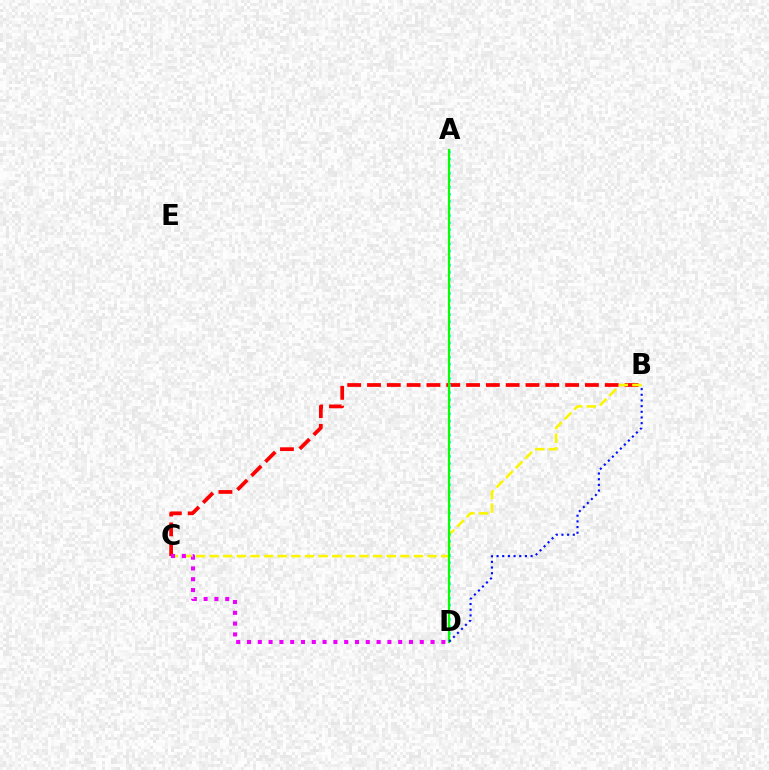{('B', 'C'): [{'color': '#ff0000', 'line_style': 'dashed', 'thickness': 2.69}, {'color': '#fcf500', 'line_style': 'dashed', 'thickness': 1.85}], ('A', 'D'): [{'color': '#00fff6', 'line_style': 'dotted', 'thickness': 1.92}, {'color': '#08ff00', 'line_style': 'solid', 'thickness': 1.55}], ('B', 'D'): [{'color': '#0010ff', 'line_style': 'dotted', 'thickness': 1.54}], ('C', 'D'): [{'color': '#ee00ff', 'line_style': 'dotted', 'thickness': 2.93}]}